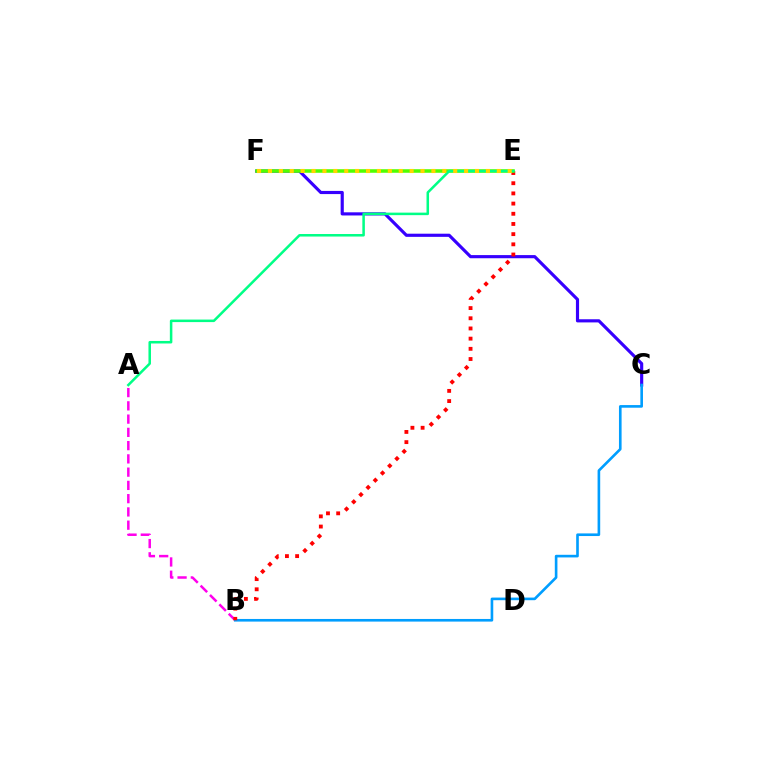{('A', 'B'): [{'color': '#ff00ed', 'line_style': 'dashed', 'thickness': 1.8}], ('C', 'F'): [{'color': '#3700ff', 'line_style': 'solid', 'thickness': 2.27}], ('B', 'C'): [{'color': '#009eff', 'line_style': 'solid', 'thickness': 1.89}], ('B', 'E'): [{'color': '#ff0000', 'line_style': 'dotted', 'thickness': 2.77}], ('E', 'F'): [{'color': '#4fff00', 'line_style': 'solid', 'thickness': 2.55}, {'color': '#ffd500', 'line_style': 'dotted', 'thickness': 2.96}], ('A', 'E'): [{'color': '#00ff86', 'line_style': 'solid', 'thickness': 1.82}]}